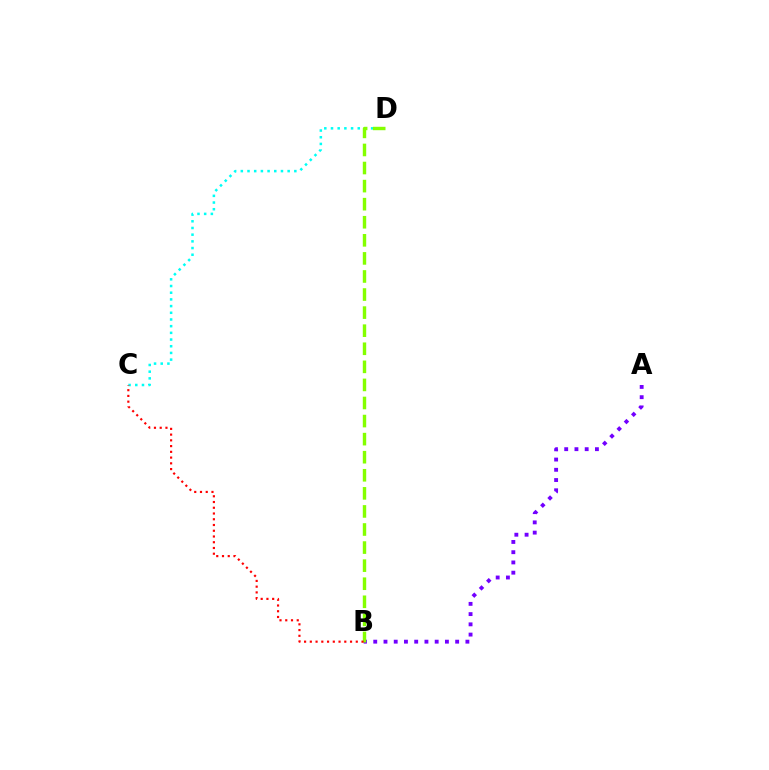{('A', 'B'): [{'color': '#7200ff', 'line_style': 'dotted', 'thickness': 2.78}], ('C', 'D'): [{'color': '#00fff6', 'line_style': 'dotted', 'thickness': 1.82}], ('B', 'D'): [{'color': '#84ff00', 'line_style': 'dashed', 'thickness': 2.46}], ('B', 'C'): [{'color': '#ff0000', 'line_style': 'dotted', 'thickness': 1.56}]}